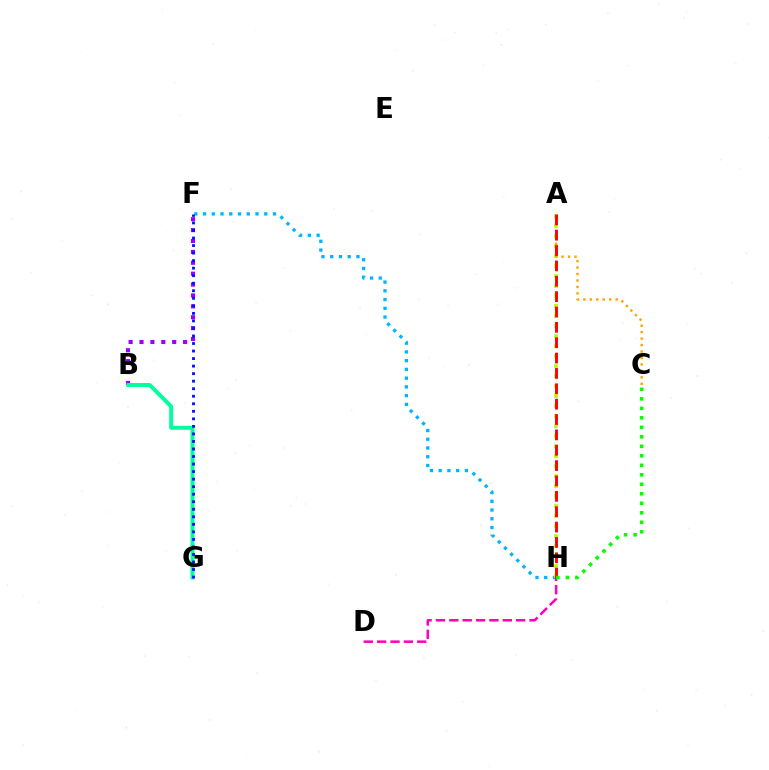{('F', 'H'): [{'color': '#00b5ff', 'line_style': 'dotted', 'thickness': 2.38}], ('B', 'F'): [{'color': '#9b00ff', 'line_style': 'dotted', 'thickness': 2.96}], ('B', 'G'): [{'color': '#00ff9d', 'line_style': 'solid', 'thickness': 2.83}], ('A', 'H'): [{'color': '#b3ff00', 'line_style': 'dotted', 'thickness': 2.72}, {'color': '#ff0000', 'line_style': 'dashed', 'thickness': 2.09}], ('D', 'H'): [{'color': '#ff00bd', 'line_style': 'dashed', 'thickness': 1.82}], ('A', 'C'): [{'color': '#ffa500', 'line_style': 'dotted', 'thickness': 1.75}], ('F', 'G'): [{'color': '#0010ff', 'line_style': 'dotted', 'thickness': 2.05}], ('C', 'H'): [{'color': '#08ff00', 'line_style': 'dotted', 'thickness': 2.58}]}